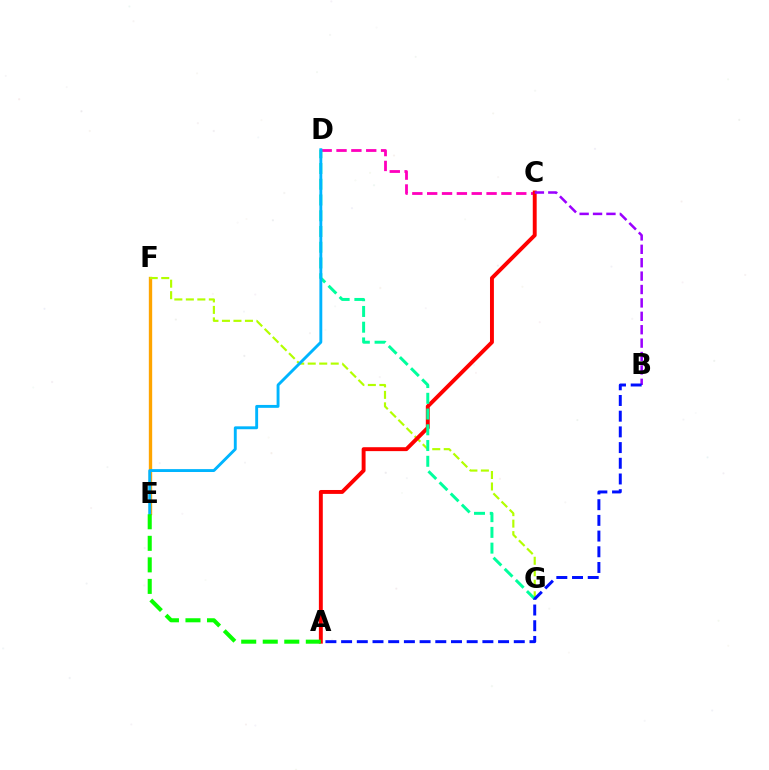{('C', 'D'): [{'color': '#ff00bd', 'line_style': 'dashed', 'thickness': 2.02}], ('E', 'F'): [{'color': '#ffa500', 'line_style': 'solid', 'thickness': 2.41}], ('F', 'G'): [{'color': '#b3ff00', 'line_style': 'dashed', 'thickness': 1.56}], ('A', 'C'): [{'color': '#ff0000', 'line_style': 'solid', 'thickness': 2.81}], ('B', 'C'): [{'color': '#9b00ff', 'line_style': 'dashed', 'thickness': 1.82}], ('D', 'G'): [{'color': '#00ff9d', 'line_style': 'dashed', 'thickness': 2.14}], ('A', 'B'): [{'color': '#0010ff', 'line_style': 'dashed', 'thickness': 2.13}], ('D', 'E'): [{'color': '#00b5ff', 'line_style': 'solid', 'thickness': 2.08}], ('A', 'E'): [{'color': '#08ff00', 'line_style': 'dashed', 'thickness': 2.93}]}